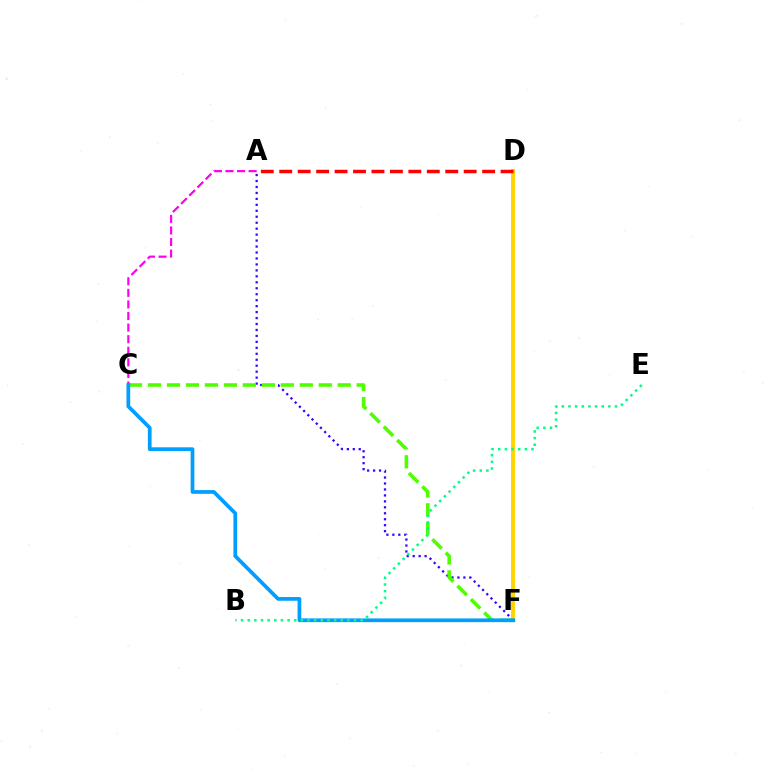{('A', 'F'): [{'color': '#3700ff', 'line_style': 'dotted', 'thickness': 1.62}], ('D', 'F'): [{'color': '#ffd500', 'line_style': 'solid', 'thickness': 2.85}], ('C', 'F'): [{'color': '#4fff00', 'line_style': 'dashed', 'thickness': 2.58}, {'color': '#009eff', 'line_style': 'solid', 'thickness': 2.68}], ('A', 'D'): [{'color': '#ff0000', 'line_style': 'dashed', 'thickness': 2.51}], ('A', 'C'): [{'color': '#ff00ed', 'line_style': 'dashed', 'thickness': 1.57}], ('B', 'E'): [{'color': '#00ff86', 'line_style': 'dotted', 'thickness': 1.81}]}